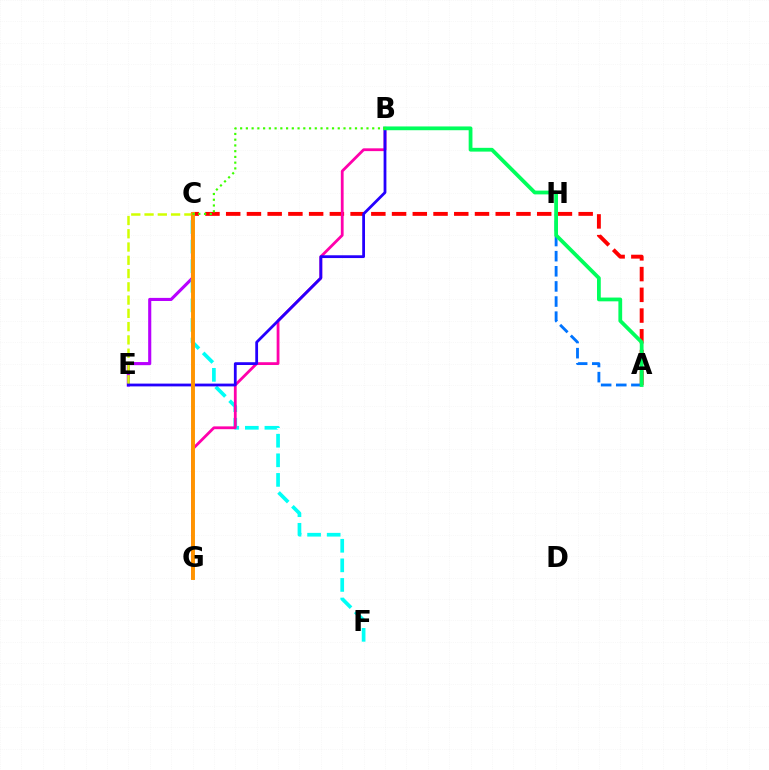{('C', 'E'): [{'color': '#b900ff', 'line_style': 'solid', 'thickness': 2.24}, {'color': '#d1ff00', 'line_style': 'dashed', 'thickness': 1.8}], ('C', 'F'): [{'color': '#00fff6', 'line_style': 'dashed', 'thickness': 2.66}], ('A', 'C'): [{'color': '#ff0000', 'line_style': 'dashed', 'thickness': 2.82}], ('A', 'H'): [{'color': '#0074ff', 'line_style': 'dashed', 'thickness': 2.05}], ('B', 'G'): [{'color': '#ff00ac', 'line_style': 'solid', 'thickness': 2.01}], ('B', 'E'): [{'color': '#2500ff', 'line_style': 'solid', 'thickness': 2.01}], ('C', 'G'): [{'color': '#ff9400', 'line_style': 'solid', 'thickness': 2.82}], ('A', 'B'): [{'color': '#00ff5c', 'line_style': 'solid', 'thickness': 2.72}], ('B', 'C'): [{'color': '#3dff00', 'line_style': 'dotted', 'thickness': 1.56}]}